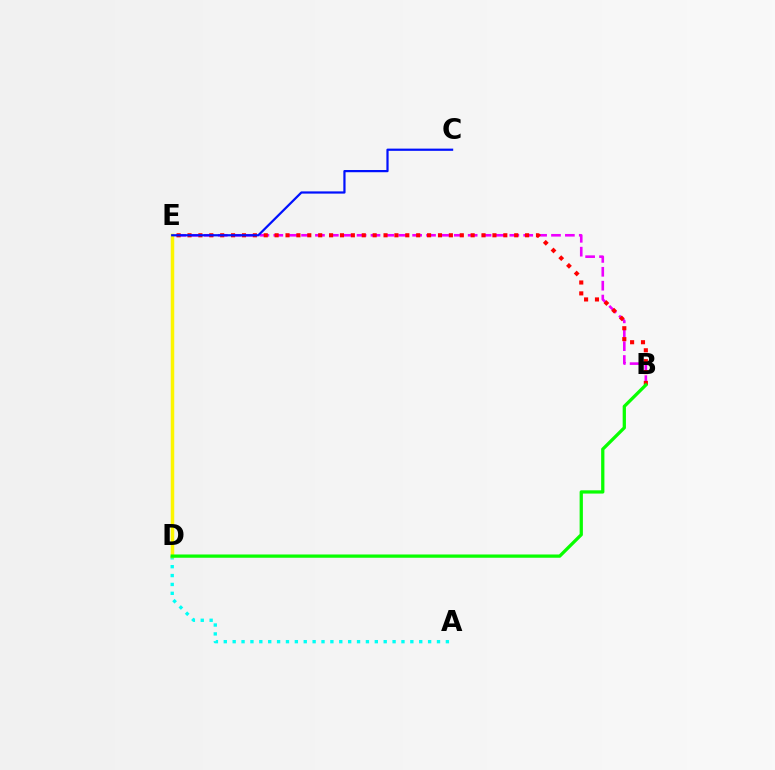{('B', 'E'): [{'color': '#ee00ff', 'line_style': 'dashed', 'thickness': 1.89}, {'color': '#ff0000', 'line_style': 'dotted', 'thickness': 2.96}], ('A', 'D'): [{'color': '#00fff6', 'line_style': 'dotted', 'thickness': 2.41}], ('D', 'E'): [{'color': '#fcf500', 'line_style': 'solid', 'thickness': 2.51}], ('B', 'D'): [{'color': '#08ff00', 'line_style': 'solid', 'thickness': 2.35}], ('C', 'E'): [{'color': '#0010ff', 'line_style': 'solid', 'thickness': 1.6}]}